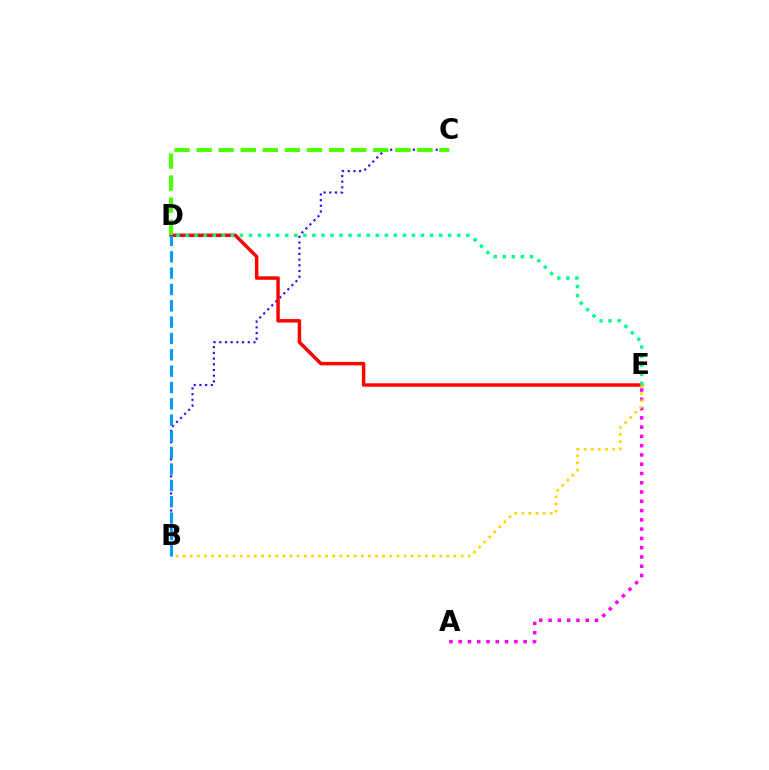{('B', 'C'): [{'color': '#3700ff', 'line_style': 'dotted', 'thickness': 1.55}], ('D', 'E'): [{'color': '#ff0000', 'line_style': 'solid', 'thickness': 2.49}, {'color': '#00ff86', 'line_style': 'dotted', 'thickness': 2.46}], ('A', 'E'): [{'color': '#ff00ed', 'line_style': 'dotted', 'thickness': 2.52}], ('B', 'E'): [{'color': '#ffd500', 'line_style': 'dotted', 'thickness': 1.94}], ('C', 'D'): [{'color': '#4fff00', 'line_style': 'dashed', 'thickness': 3.0}], ('B', 'D'): [{'color': '#009eff', 'line_style': 'dashed', 'thickness': 2.22}]}